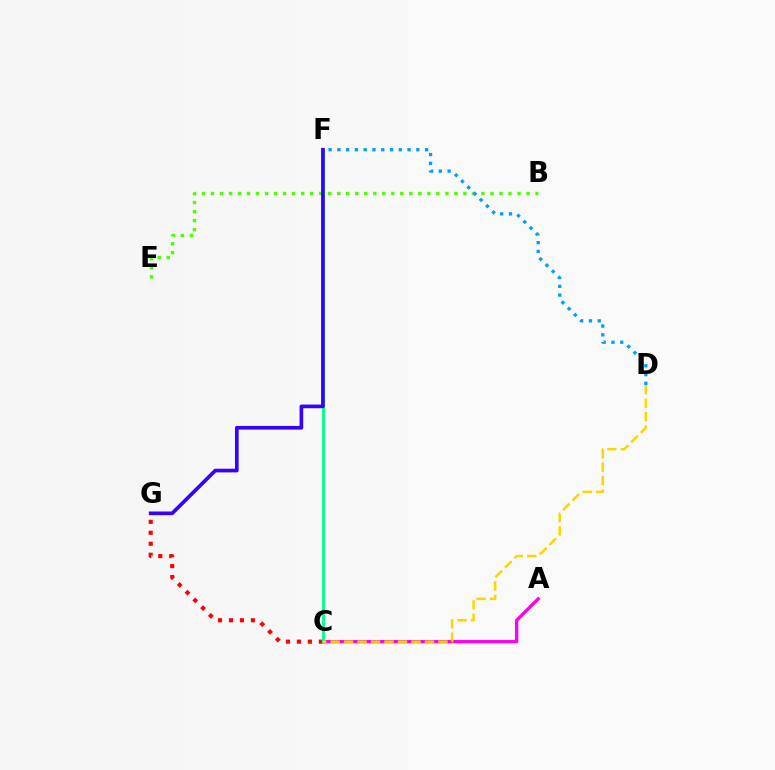{('C', 'G'): [{'color': '#ff0000', 'line_style': 'dotted', 'thickness': 2.98}], ('A', 'C'): [{'color': '#ff00ed', 'line_style': 'solid', 'thickness': 2.37}], ('C', 'F'): [{'color': '#00ff86', 'line_style': 'solid', 'thickness': 2.05}], ('B', 'E'): [{'color': '#4fff00', 'line_style': 'dotted', 'thickness': 2.45}], ('F', 'G'): [{'color': '#3700ff', 'line_style': 'solid', 'thickness': 2.64}], ('D', 'F'): [{'color': '#009eff', 'line_style': 'dotted', 'thickness': 2.38}], ('C', 'D'): [{'color': '#ffd500', 'line_style': 'dashed', 'thickness': 1.83}]}